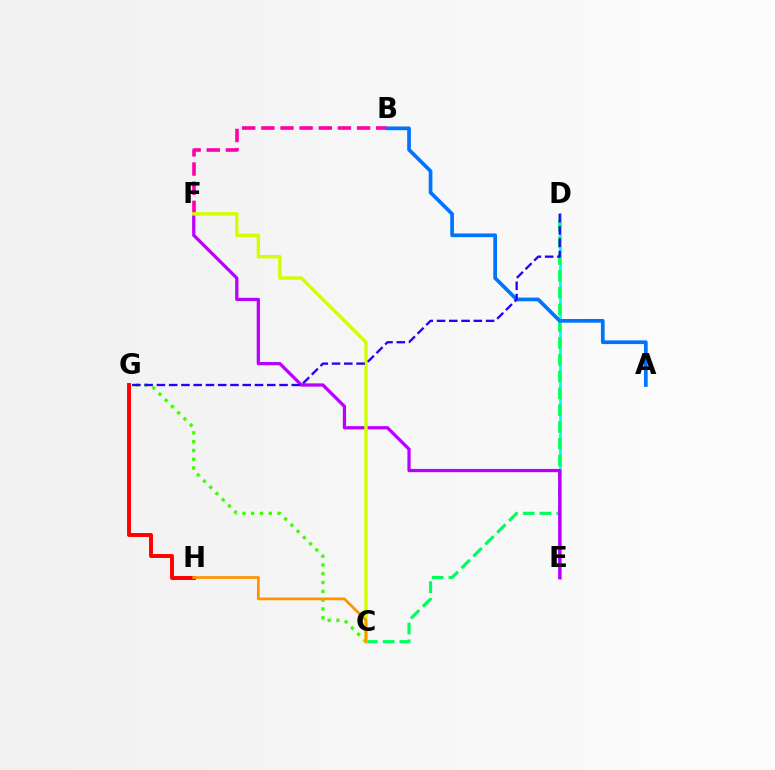{('D', 'E'): [{'color': '#00fff6', 'line_style': 'solid', 'thickness': 2.01}], ('C', 'D'): [{'color': '#00ff5c', 'line_style': 'dashed', 'thickness': 2.28}], ('E', 'F'): [{'color': '#b900ff', 'line_style': 'solid', 'thickness': 2.34}], ('B', 'F'): [{'color': '#ff00ac', 'line_style': 'dashed', 'thickness': 2.6}], ('C', 'G'): [{'color': '#3dff00', 'line_style': 'dotted', 'thickness': 2.39}], ('C', 'F'): [{'color': '#d1ff00', 'line_style': 'solid', 'thickness': 2.45}], ('A', 'B'): [{'color': '#0074ff', 'line_style': 'solid', 'thickness': 2.67}], ('G', 'H'): [{'color': '#ff0000', 'line_style': 'solid', 'thickness': 2.82}], ('D', 'G'): [{'color': '#2500ff', 'line_style': 'dashed', 'thickness': 1.67}], ('C', 'H'): [{'color': '#ff9400', 'line_style': 'solid', 'thickness': 1.97}]}